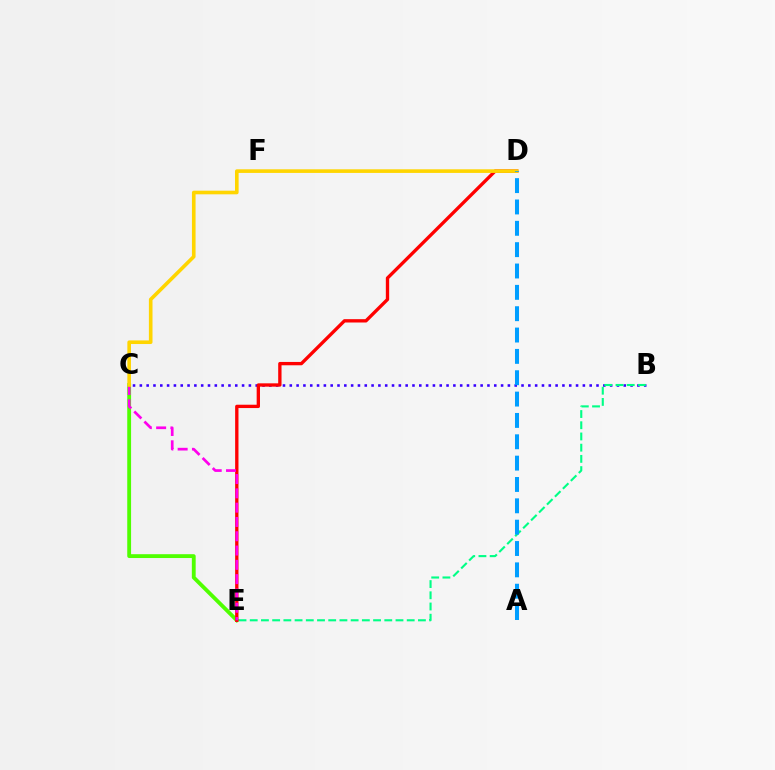{('C', 'E'): [{'color': '#4fff00', 'line_style': 'solid', 'thickness': 2.76}, {'color': '#ff00ed', 'line_style': 'dashed', 'thickness': 1.94}], ('B', 'C'): [{'color': '#3700ff', 'line_style': 'dotted', 'thickness': 1.85}], ('B', 'E'): [{'color': '#00ff86', 'line_style': 'dashed', 'thickness': 1.52}], ('D', 'E'): [{'color': '#ff0000', 'line_style': 'solid', 'thickness': 2.4}], ('C', 'D'): [{'color': '#ffd500', 'line_style': 'solid', 'thickness': 2.61}], ('A', 'D'): [{'color': '#009eff', 'line_style': 'dashed', 'thickness': 2.9}]}